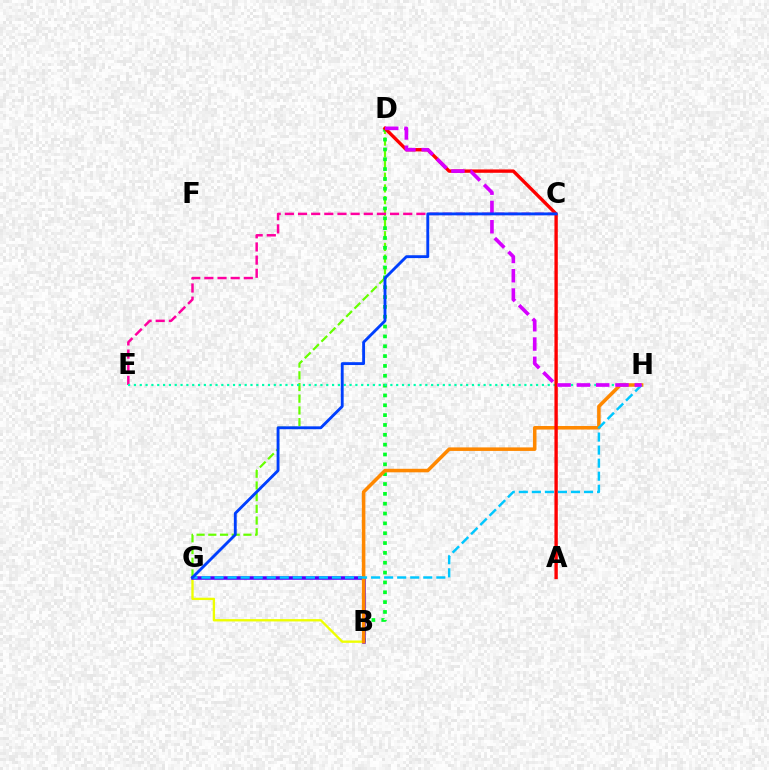{('D', 'G'): [{'color': '#66ff00', 'line_style': 'dashed', 'thickness': 1.59}], ('B', 'D'): [{'color': '#00ff27', 'line_style': 'dotted', 'thickness': 2.67}], ('B', 'G'): [{'color': '#eeff00', 'line_style': 'solid', 'thickness': 1.69}, {'color': '#4f00ff', 'line_style': 'solid', 'thickness': 2.53}], ('C', 'E'): [{'color': '#ff00a0', 'line_style': 'dashed', 'thickness': 1.79}], ('E', 'H'): [{'color': '#00ffaf', 'line_style': 'dotted', 'thickness': 1.58}], ('B', 'H'): [{'color': '#ff8800', 'line_style': 'solid', 'thickness': 2.55}], ('A', 'D'): [{'color': '#ff0000', 'line_style': 'solid', 'thickness': 2.42}], ('G', 'H'): [{'color': '#00c7ff', 'line_style': 'dashed', 'thickness': 1.77}], ('D', 'H'): [{'color': '#d600ff', 'line_style': 'dashed', 'thickness': 2.62}], ('C', 'G'): [{'color': '#003fff', 'line_style': 'solid', 'thickness': 2.06}]}